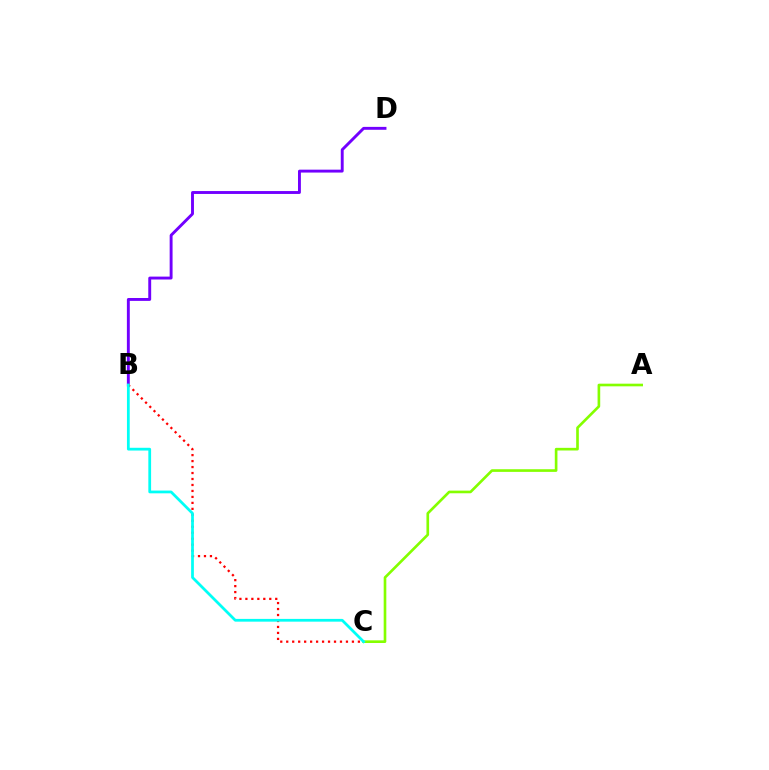{('B', 'D'): [{'color': '#7200ff', 'line_style': 'solid', 'thickness': 2.09}], ('B', 'C'): [{'color': '#ff0000', 'line_style': 'dotted', 'thickness': 1.62}, {'color': '#00fff6', 'line_style': 'solid', 'thickness': 1.99}], ('A', 'C'): [{'color': '#84ff00', 'line_style': 'solid', 'thickness': 1.91}]}